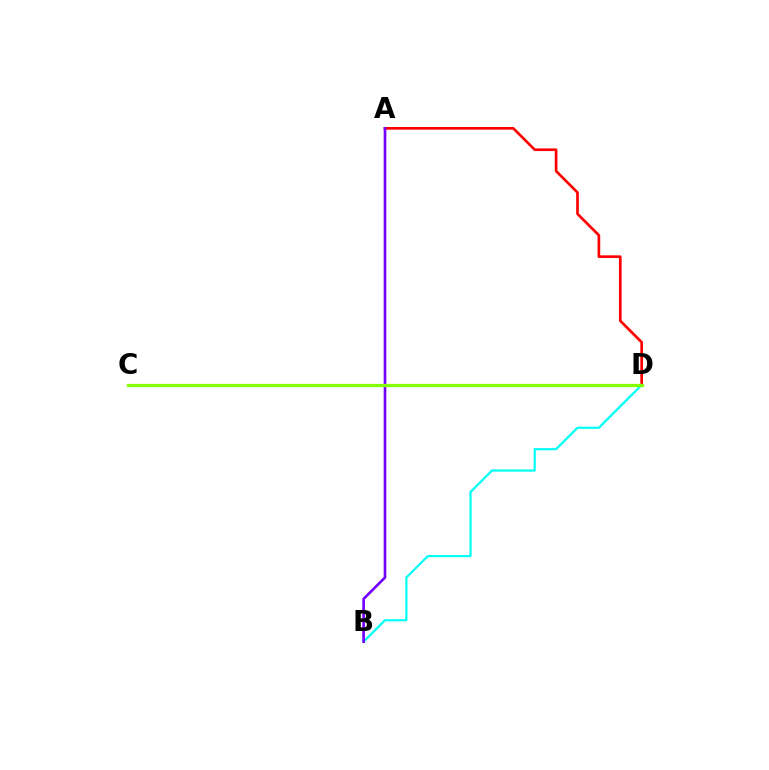{('A', 'D'): [{'color': '#ff0000', 'line_style': 'solid', 'thickness': 1.92}], ('B', 'D'): [{'color': '#00fff6', 'line_style': 'solid', 'thickness': 1.56}], ('A', 'B'): [{'color': '#7200ff', 'line_style': 'solid', 'thickness': 1.91}], ('C', 'D'): [{'color': '#84ff00', 'line_style': 'solid', 'thickness': 2.34}]}